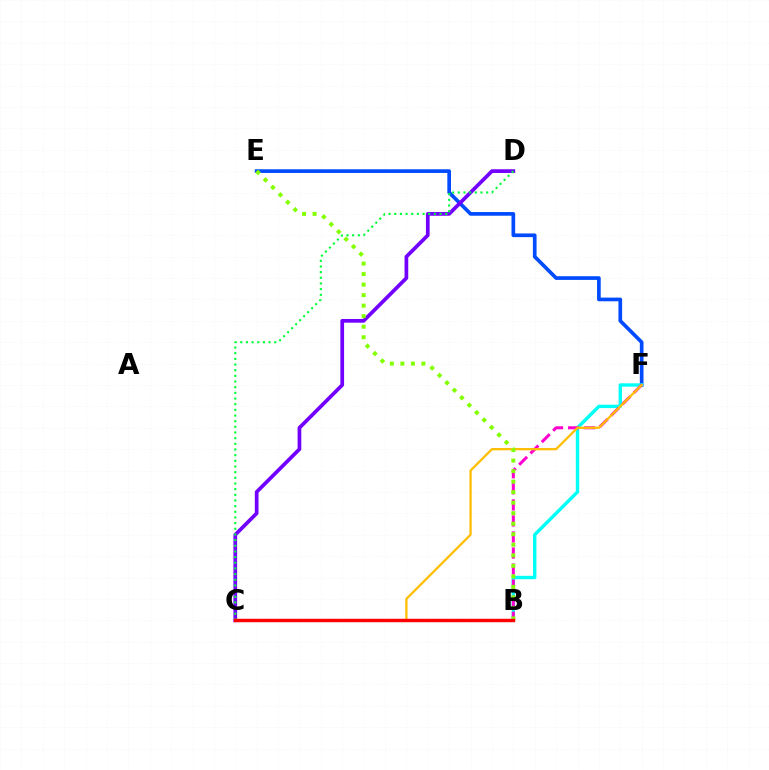{('E', 'F'): [{'color': '#004bff', 'line_style': 'solid', 'thickness': 2.65}], ('C', 'D'): [{'color': '#7200ff', 'line_style': 'solid', 'thickness': 2.67}, {'color': '#00ff39', 'line_style': 'dotted', 'thickness': 1.54}], ('B', 'F'): [{'color': '#00fff6', 'line_style': 'solid', 'thickness': 2.43}, {'color': '#ff00cf', 'line_style': 'dashed', 'thickness': 2.18}], ('C', 'F'): [{'color': '#ffbd00', 'line_style': 'solid', 'thickness': 1.63}], ('B', 'E'): [{'color': '#84ff00', 'line_style': 'dotted', 'thickness': 2.86}], ('B', 'C'): [{'color': '#ff0000', 'line_style': 'solid', 'thickness': 2.47}]}